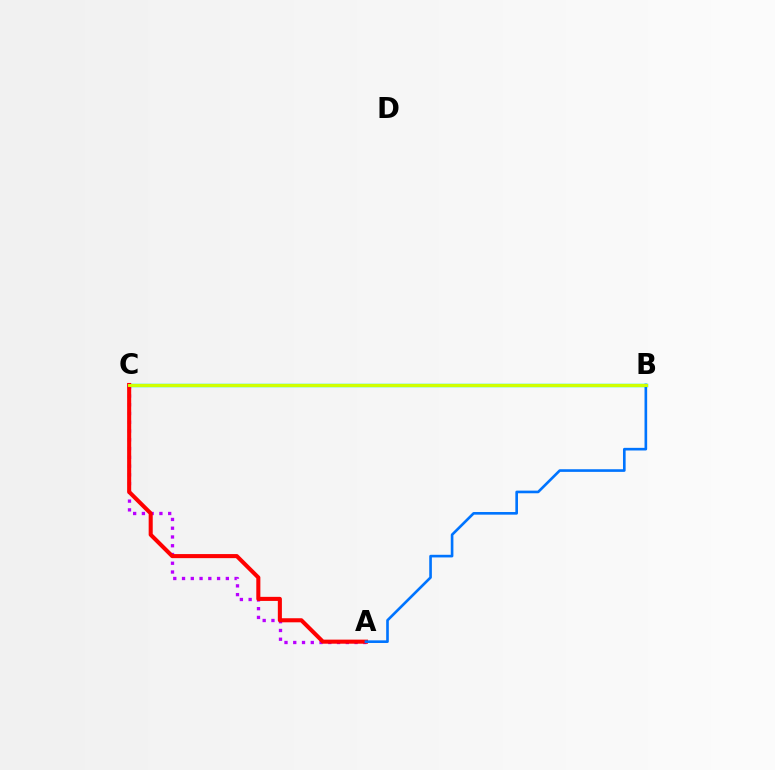{('B', 'C'): [{'color': '#00ff5c', 'line_style': 'solid', 'thickness': 2.46}, {'color': '#d1ff00', 'line_style': 'solid', 'thickness': 2.14}], ('A', 'C'): [{'color': '#b900ff', 'line_style': 'dotted', 'thickness': 2.38}, {'color': '#ff0000', 'line_style': 'solid', 'thickness': 2.93}], ('A', 'B'): [{'color': '#0074ff', 'line_style': 'solid', 'thickness': 1.9}]}